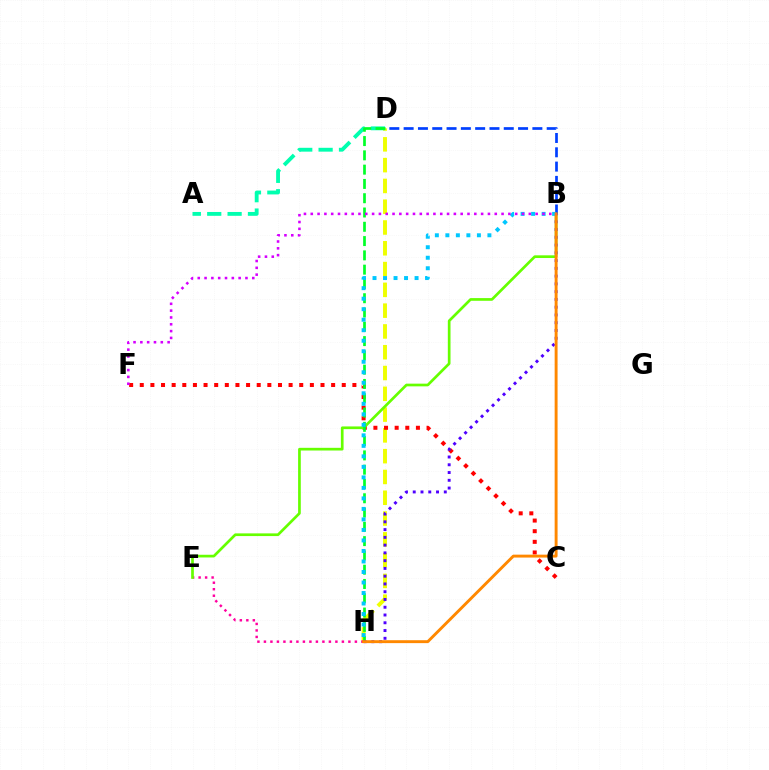{('D', 'H'): [{'color': '#eeff00', 'line_style': 'dashed', 'thickness': 2.82}, {'color': '#00ff27', 'line_style': 'dashed', 'thickness': 1.94}], ('C', 'F'): [{'color': '#ff0000', 'line_style': 'dotted', 'thickness': 2.89}], ('A', 'D'): [{'color': '#00ffaf', 'line_style': 'dashed', 'thickness': 2.77}], ('E', 'H'): [{'color': '#ff00a0', 'line_style': 'dotted', 'thickness': 1.77}], ('B', 'E'): [{'color': '#66ff00', 'line_style': 'solid', 'thickness': 1.94}], ('B', 'H'): [{'color': '#4f00ff', 'line_style': 'dotted', 'thickness': 2.11}, {'color': '#00c7ff', 'line_style': 'dotted', 'thickness': 2.86}, {'color': '#ff8800', 'line_style': 'solid', 'thickness': 2.09}], ('B', 'D'): [{'color': '#003fff', 'line_style': 'dashed', 'thickness': 1.94}], ('B', 'F'): [{'color': '#d600ff', 'line_style': 'dotted', 'thickness': 1.85}]}